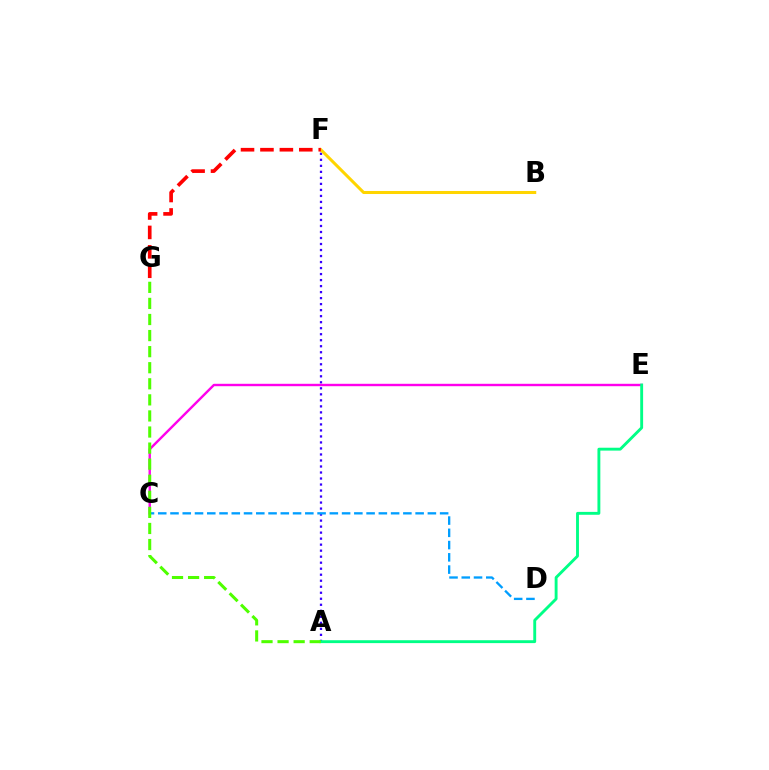{('A', 'F'): [{'color': '#3700ff', 'line_style': 'dotted', 'thickness': 1.63}], ('C', 'E'): [{'color': '#ff00ed', 'line_style': 'solid', 'thickness': 1.73}], ('C', 'D'): [{'color': '#009eff', 'line_style': 'dashed', 'thickness': 1.66}], ('B', 'F'): [{'color': '#ffd500', 'line_style': 'solid', 'thickness': 2.19}], ('F', 'G'): [{'color': '#ff0000', 'line_style': 'dashed', 'thickness': 2.64}], ('A', 'E'): [{'color': '#00ff86', 'line_style': 'solid', 'thickness': 2.08}], ('A', 'G'): [{'color': '#4fff00', 'line_style': 'dashed', 'thickness': 2.18}]}